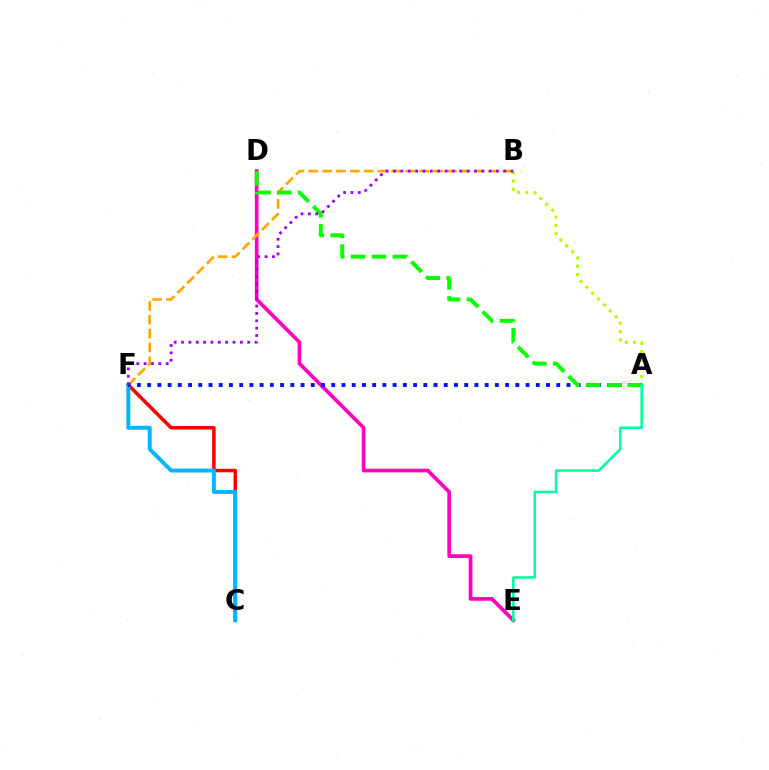{('C', 'F'): [{'color': '#ff0000', 'line_style': 'solid', 'thickness': 2.52}, {'color': '#00b5ff', 'line_style': 'solid', 'thickness': 2.82}], ('D', 'E'): [{'color': '#ff00bd', 'line_style': 'solid', 'thickness': 2.66}], ('B', 'F'): [{'color': '#ffa500', 'line_style': 'dashed', 'thickness': 1.88}, {'color': '#9b00ff', 'line_style': 'dotted', 'thickness': 2.0}], ('A', 'B'): [{'color': '#b3ff00', 'line_style': 'dotted', 'thickness': 2.25}], ('A', 'F'): [{'color': '#0010ff', 'line_style': 'dotted', 'thickness': 2.78}], ('A', 'D'): [{'color': '#08ff00', 'line_style': 'dashed', 'thickness': 2.84}], ('A', 'E'): [{'color': '#00ff9d', 'line_style': 'solid', 'thickness': 1.84}]}